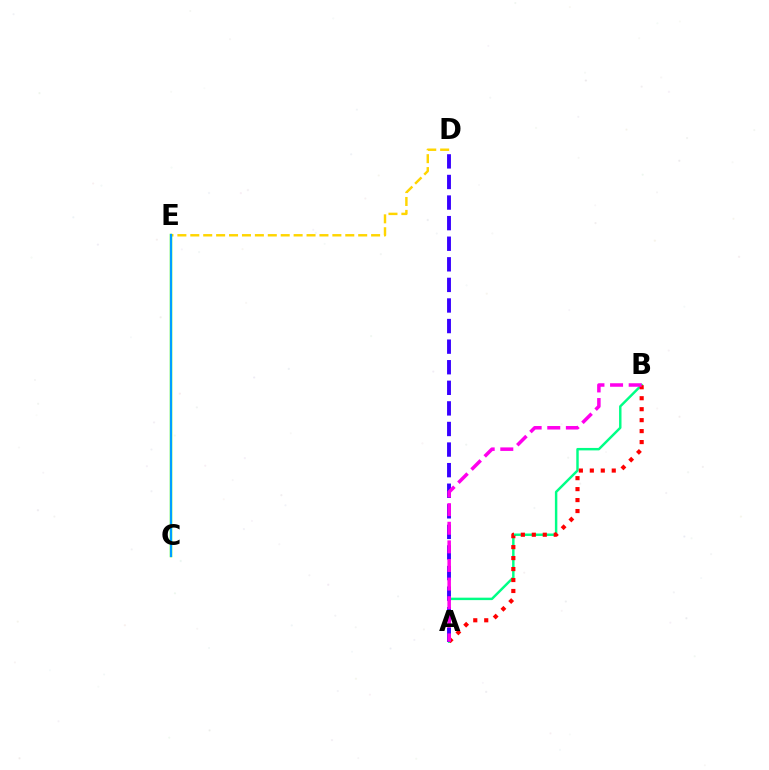{('D', 'E'): [{'color': '#ffd500', 'line_style': 'dashed', 'thickness': 1.75}], ('C', 'E'): [{'color': '#4fff00', 'line_style': 'solid', 'thickness': 1.8}, {'color': '#009eff', 'line_style': 'solid', 'thickness': 1.51}], ('A', 'B'): [{'color': '#00ff86', 'line_style': 'solid', 'thickness': 1.76}, {'color': '#ff0000', 'line_style': 'dotted', 'thickness': 2.98}, {'color': '#ff00ed', 'line_style': 'dashed', 'thickness': 2.53}], ('A', 'D'): [{'color': '#3700ff', 'line_style': 'dashed', 'thickness': 2.8}]}